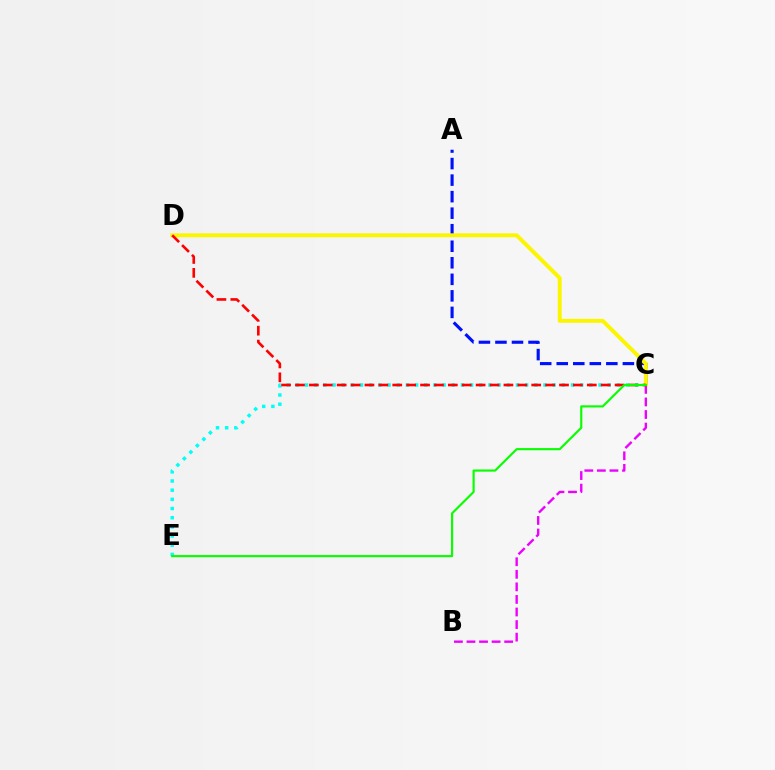{('A', 'C'): [{'color': '#0010ff', 'line_style': 'dashed', 'thickness': 2.25}], ('C', 'E'): [{'color': '#00fff6', 'line_style': 'dotted', 'thickness': 2.49}, {'color': '#08ff00', 'line_style': 'solid', 'thickness': 1.55}], ('C', 'D'): [{'color': '#fcf500', 'line_style': 'solid', 'thickness': 2.83}, {'color': '#ff0000', 'line_style': 'dashed', 'thickness': 1.89}], ('B', 'C'): [{'color': '#ee00ff', 'line_style': 'dashed', 'thickness': 1.71}]}